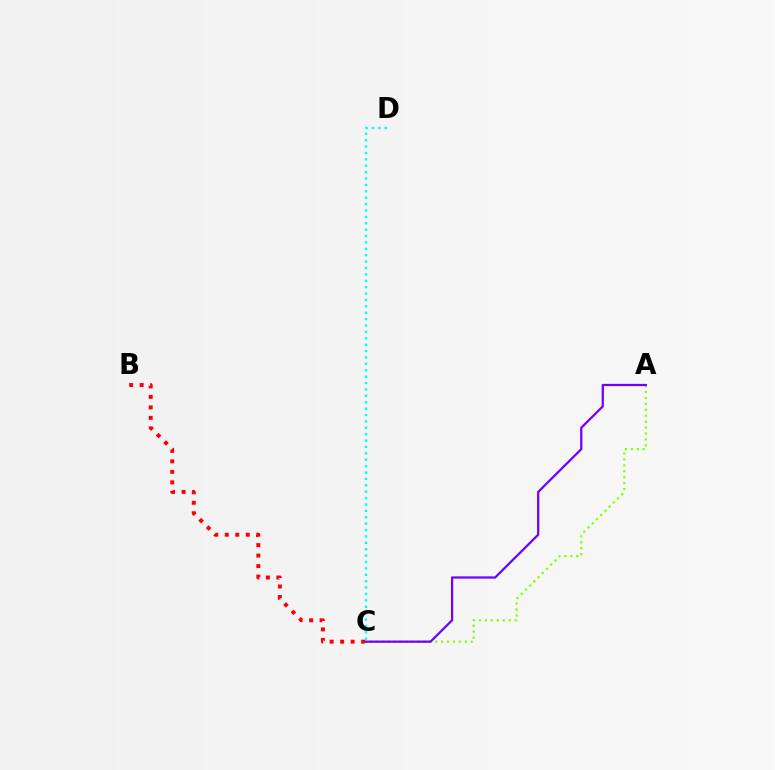{('B', 'C'): [{'color': '#ff0000', 'line_style': 'dotted', 'thickness': 2.85}], ('A', 'C'): [{'color': '#84ff00', 'line_style': 'dotted', 'thickness': 1.61}, {'color': '#7200ff', 'line_style': 'solid', 'thickness': 1.62}], ('C', 'D'): [{'color': '#00fff6', 'line_style': 'dotted', 'thickness': 1.74}]}